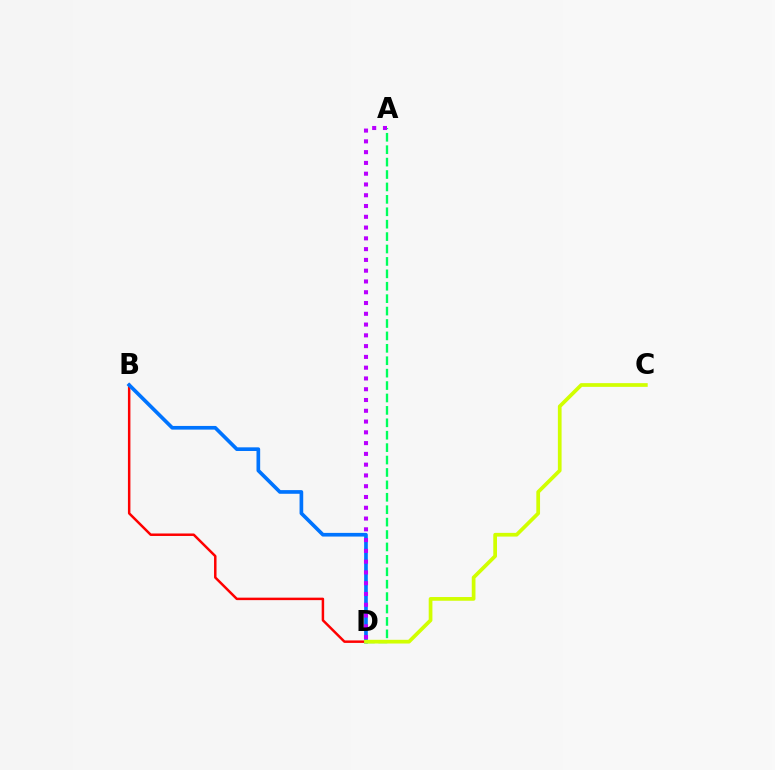{('B', 'D'): [{'color': '#ff0000', 'line_style': 'solid', 'thickness': 1.79}, {'color': '#0074ff', 'line_style': 'solid', 'thickness': 2.64}], ('A', 'D'): [{'color': '#00ff5c', 'line_style': 'dashed', 'thickness': 1.69}, {'color': '#b900ff', 'line_style': 'dotted', 'thickness': 2.93}], ('C', 'D'): [{'color': '#d1ff00', 'line_style': 'solid', 'thickness': 2.67}]}